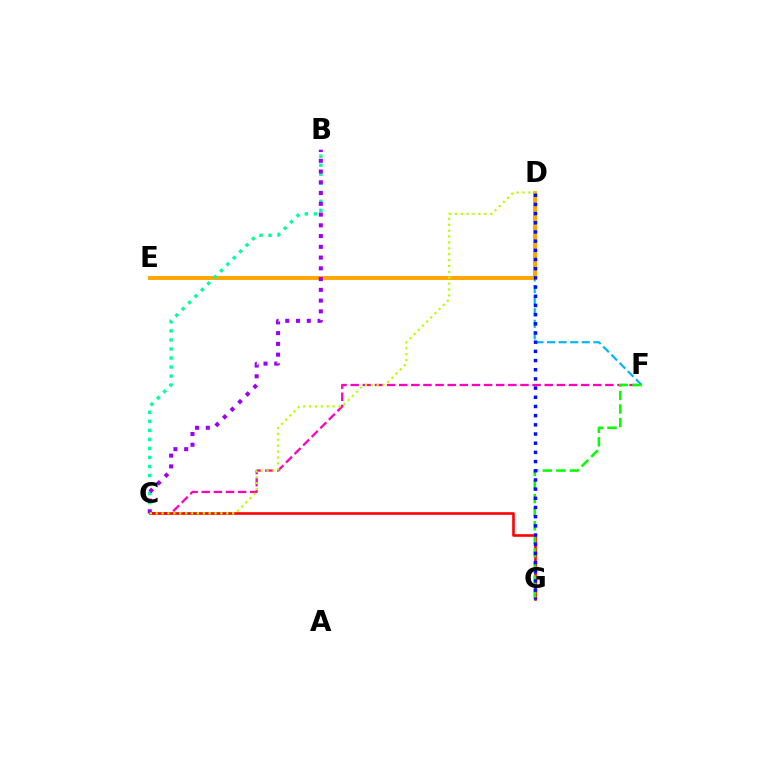{('C', 'F'): [{'color': '#ff00bd', 'line_style': 'dashed', 'thickness': 1.65}], ('C', 'G'): [{'color': '#ff0000', 'line_style': 'solid', 'thickness': 1.88}], ('D', 'F'): [{'color': '#00b5ff', 'line_style': 'dashed', 'thickness': 1.57}], ('D', 'E'): [{'color': '#ffa500', 'line_style': 'solid', 'thickness': 2.81}], ('B', 'C'): [{'color': '#00ff9d', 'line_style': 'dotted', 'thickness': 2.45}, {'color': '#9b00ff', 'line_style': 'dotted', 'thickness': 2.92}], ('F', 'G'): [{'color': '#08ff00', 'line_style': 'dashed', 'thickness': 1.84}], ('D', 'G'): [{'color': '#0010ff', 'line_style': 'dotted', 'thickness': 2.5}], ('C', 'D'): [{'color': '#b3ff00', 'line_style': 'dotted', 'thickness': 1.6}]}